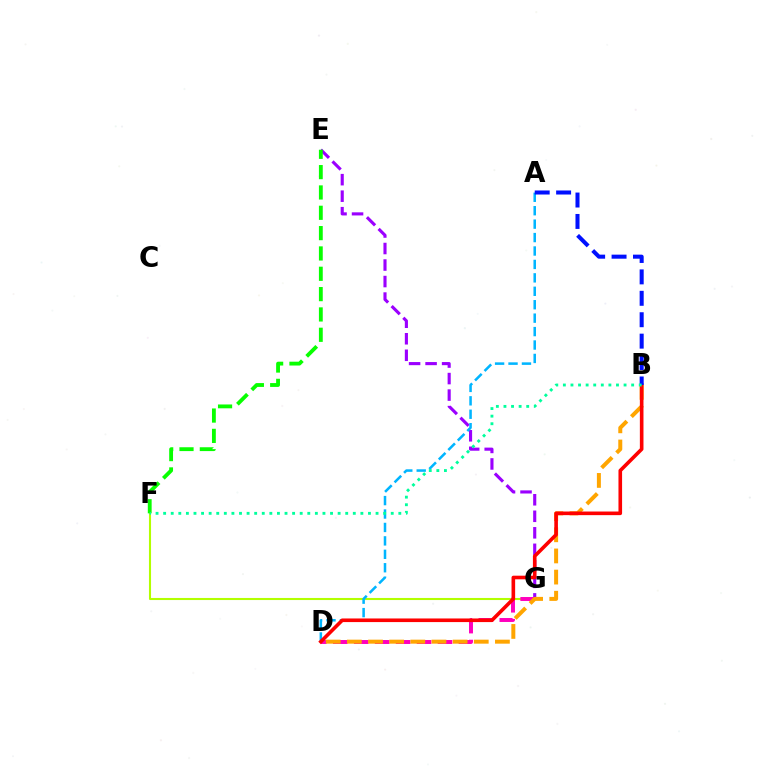{('F', 'G'): [{'color': '#b3ff00', 'line_style': 'solid', 'thickness': 1.5}], ('E', 'G'): [{'color': '#9b00ff', 'line_style': 'dashed', 'thickness': 2.24}], ('E', 'F'): [{'color': '#08ff00', 'line_style': 'dashed', 'thickness': 2.76}], ('D', 'G'): [{'color': '#ff00bd', 'line_style': 'dashed', 'thickness': 2.85}], ('A', 'D'): [{'color': '#00b5ff', 'line_style': 'dashed', 'thickness': 1.82}], ('B', 'D'): [{'color': '#ffa500', 'line_style': 'dashed', 'thickness': 2.87}, {'color': '#ff0000', 'line_style': 'solid', 'thickness': 2.6}], ('A', 'B'): [{'color': '#0010ff', 'line_style': 'dashed', 'thickness': 2.91}], ('B', 'F'): [{'color': '#00ff9d', 'line_style': 'dotted', 'thickness': 2.06}]}